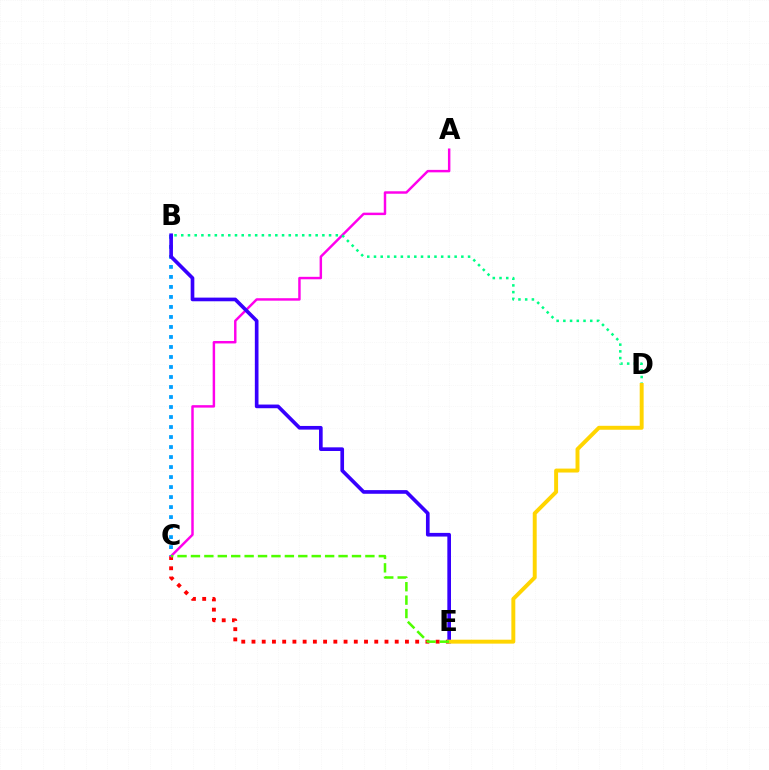{('C', 'E'): [{'color': '#ff0000', 'line_style': 'dotted', 'thickness': 2.78}, {'color': '#4fff00', 'line_style': 'dashed', 'thickness': 1.82}], ('A', 'C'): [{'color': '#ff00ed', 'line_style': 'solid', 'thickness': 1.77}], ('B', 'C'): [{'color': '#009eff', 'line_style': 'dotted', 'thickness': 2.72}], ('B', 'D'): [{'color': '#00ff86', 'line_style': 'dotted', 'thickness': 1.83}], ('B', 'E'): [{'color': '#3700ff', 'line_style': 'solid', 'thickness': 2.64}], ('D', 'E'): [{'color': '#ffd500', 'line_style': 'solid', 'thickness': 2.83}]}